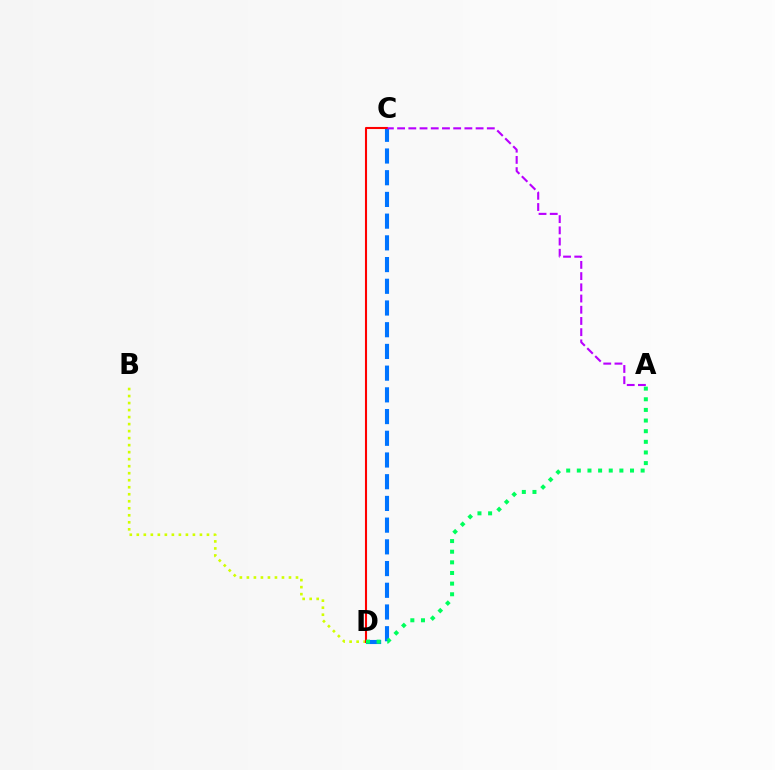{('C', 'D'): [{'color': '#0074ff', 'line_style': 'dashed', 'thickness': 2.95}, {'color': '#ff0000', 'line_style': 'solid', 'thickness': 1.51}], ('B', 'D'): [{'color': '#d1ff00', 'line_style': 'dotted', 'thickness': 1.91}], ('A', 'D'): [{'color': '#00ff5c', 'line_style': 'dotted', 'thickness': 2.89}], ('A', 'C'): [{'color': '#b900ff', 'line_style': 'dashed', 'thickness': 1.52}]}